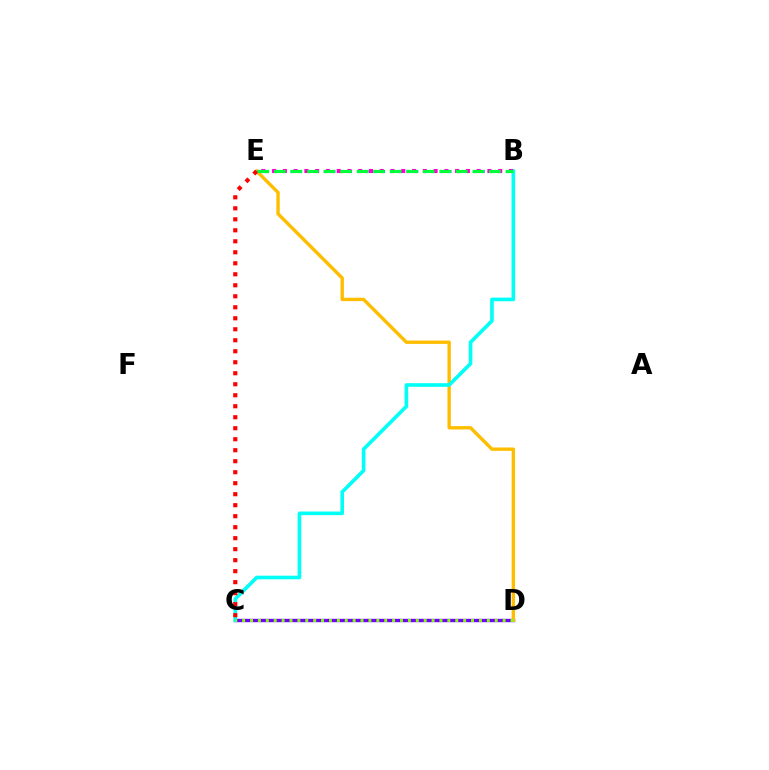{('C', 'D'): [{'color': '#7200ff', 'line_style': 'solid', 'thickness': 2.44}, {'color': '#84ff00', 'line_style': 'dotted', 'thickness': 2.14}], ('D', 'E'): [{'color': '#ffbd00', 'line_style': 'solid', 'thickness': 2.43}], ('B', 'C'): [{'color': '#00fff6', 'line_style': 'solid', 'thickness': 2.61}], ('B', 'E'): [{'color': '#004bff', 'line_style': 'dotted', 'thickness': 2.25}, {'color': '#ff00cf', 'line_style': 'dotted', 'thickness': 2.93}, {'color': '#00ff39', 'line_style': 'dashed', 'thickness': 2.25}], ('C', 'E'): [{'color': '#ff0000', 'line_style': 'dotted', 'thickness': 2.99}]}